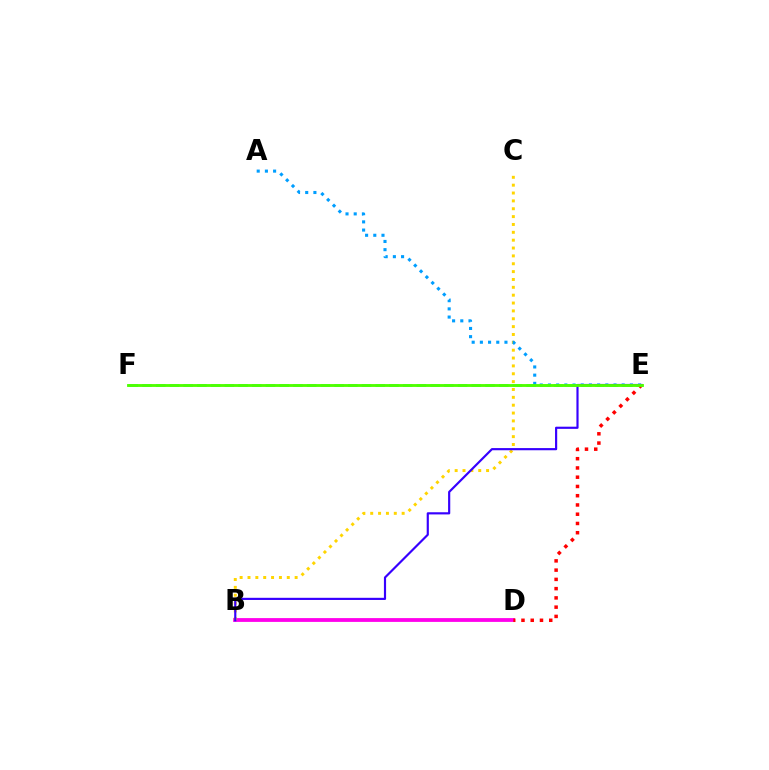{('B', 'D'): [{'color': '#ff00ed', 'line_style': 'solid', 'thickness': 2.74}], ('E', 'F'): [{'color': '#00ff86', 'line_style': 'dashed', 'thickness': 1.86}, {'color': '#4fff00', 'line_style': 'solid', 'thickness': 2.05}], ('B', 'C'): [{'color': '#ffd500', 'line_style': 'dotted', 'thickness': 2.14}], ('A', 'E'): [{'color': '#009eff', 'line_style': 'dotted', 'thickness': 2.23}], ('D', 'E'): [{'color': '#ff0000', 'line_style': 'dotted', 'thickness': 2.51}], ('B', 'E'): [{'color': '#3700ff', 'line_style': 'solid', 'thickness': 1.56}]}